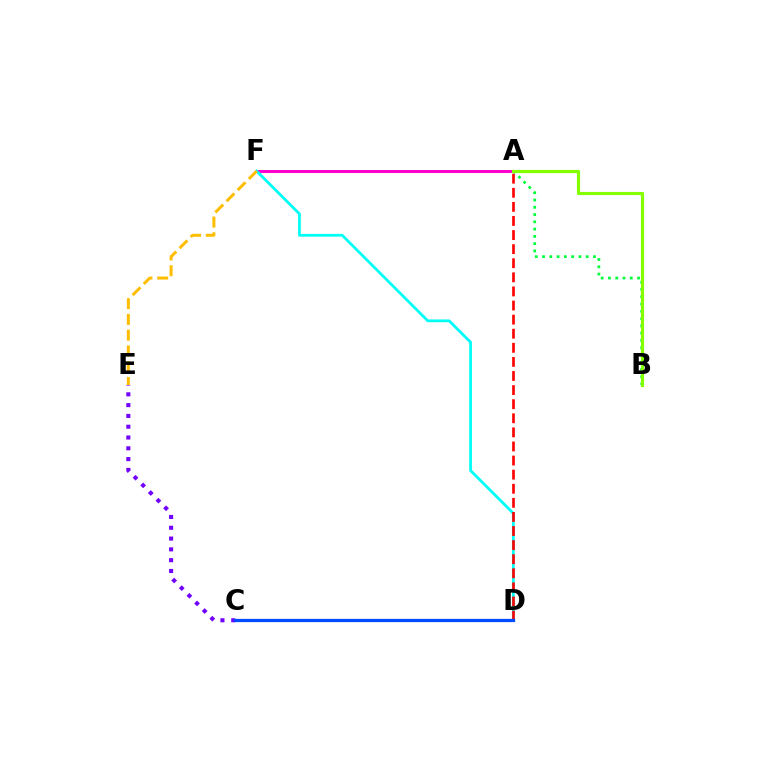{('A', 'F'): [{'color': '#ff00cf', 'line_style': 'solid', 'thickness': 2.16}], ('D', 'F'): [{'color': '#00fff6', 'line_style': 'solid', 'thickness': 1.99}], ('A', 'B'): [{'color': '#00ff39', 'line_style': 'dotted', 'thickness': 1.98}, {'color': '#84ff00', 'line_style': 'solid', 'thickness': 2.27}], ('C', 'E'): [{'color': '#7200ff', 'line_style': 'dotted', 'thickness': 2.93}], ('A', 'D'): [{'color': '#ff0000', 'line_style': 'dashed', 'thickness': 1.91}], ('C', 'D'): [{'color': '#004bff', 'line_style': 'solid', 'thickness': 2.34}], ('E', 'F'): [{'color': '#ffbd00', 'line_style': 'dashed', 'thickness': 2.14}]}